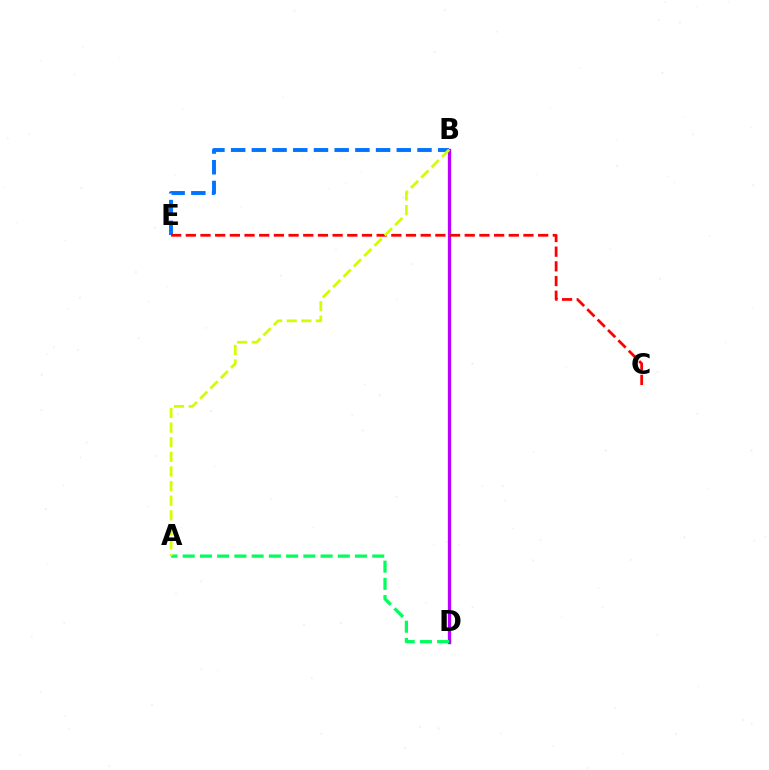{('B', 'E'): [{'color': '#0074ff', 'line_style': 'dashed', 'thickness': 2.81}], ('B', 'D'): [{'color': '#b900ff', 'line_style': 'solid', 'thickness': 2.38}], ('C', 'E'): [{'color': '#ff0000', 'line_style': 'dashed', 'thickness': 1.99}], ('A', 'D'): [{'color': '#00ff5c', 'line_style': 'dashed', 'thickness': 2.34}], ('A', 'B'): [{'color': '#d1ff00', 'line_style': 'dashed', 'thickness': 1.98}]}